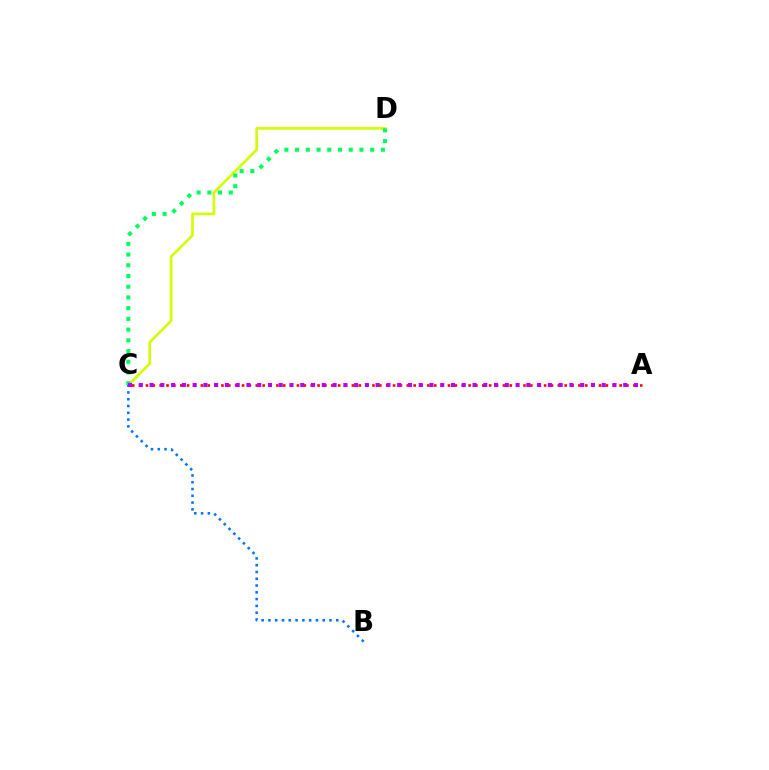{('C', 'D'): [{'color': '#d1ff00', 'line_style': 'solid', 'thickness': 1.92}, {'color': '#00ff5c', 'line_style': 'dotted', 'thickness': 2.91}], ('A', 'C'): [{'color': '#ff0000', 'line_style': 'dotted', 'thickness': 1.87}, {'color': '#b900ff', 'line_style': 'dotted', 'thickness': 2.92}], ('B', 'C'): [{'color': '#0074ff', 'line_style': 'dotted', 'thickness': 1.84}]}